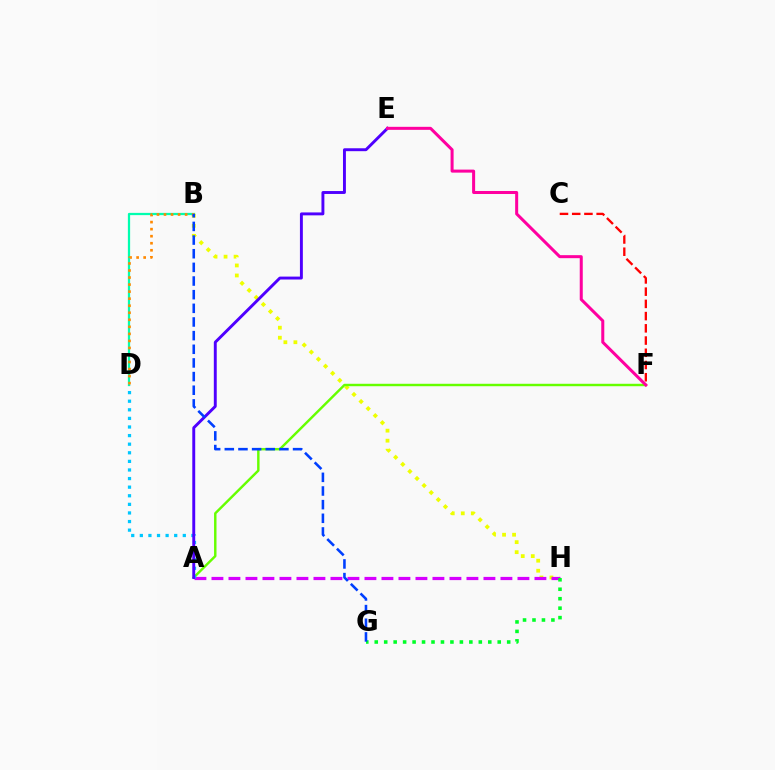{('B', 'H'): [{'color': '#eeff00', 'line_style': 'dotted', 'thickness': 2.72}], ('A', 'H'): [{'color': '#d600ff', 'line_style': 'dashed', 'thickness': 2.31}], ('A', 'F'): [{'color': '#66ff00', 'line_style': 'solid', 'thickness': 1.75}], ('B', 'D'): [{'color': '#00ffaf', 'line_style': 'solid', 'thickness': 1.62}, {'color': '#ff8800', 'line_style': 'dotted', 'thickness': 1.91}], ('A', 'D'): [{'color': '#00c7ff', 'line_style': 'dotted', 'thickness': 2.34}], ('C', 'F'): [{'color': '#ff0000', 'line_style': 'dashed', 'thickness': 1.66}], ('G', 'H'): [{'color': '#00ff27', 'line_style': 'dotted', 'thickness': 2.57}], ('A', 'E'): [{'color': '#4f00ff', 'line_style': 'solid', 'thickness': 2.1}], ('B', 'G'): [{'color': '#003fff', 'line_style': 'dashed', 'thickness': 1.85}], ('E', 'F'): [{'color': '#ff00a0', 'line_style': 'solid', 'thickness': 2.17}]}